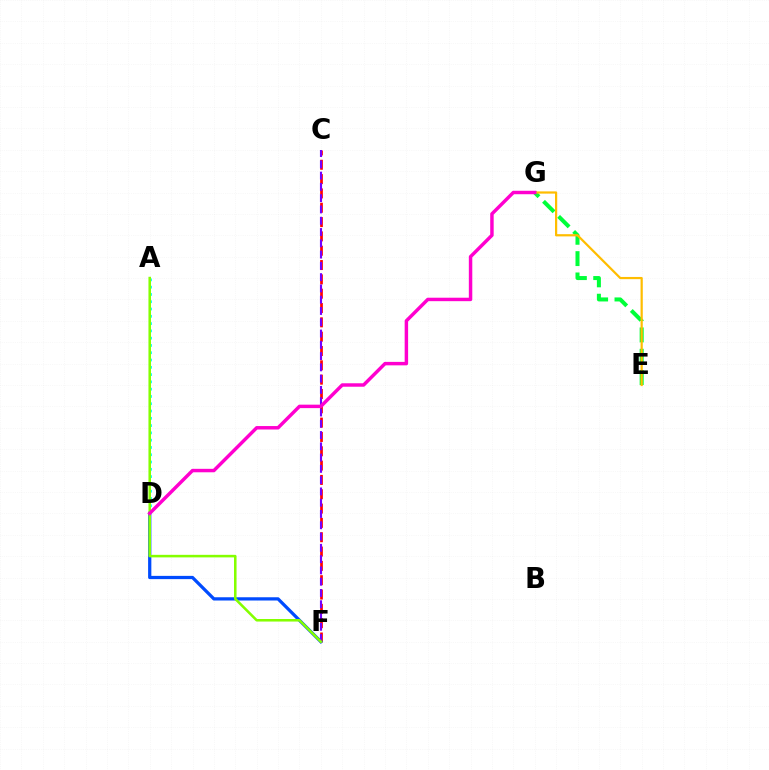{('C', 'F'): [{'color': '#ff0000', 'line_style': 'dashed', 'thickness': 1.95}, {'color': '#7200ff', 'line_style': 'dashed', 'thickness': 1.53}], ('E', 'G'): [{'color': '#00ff39', 'line_style': 'dashed', 'thickness': 2.9}, {'color': '#ffbd00', 'line_style': 'solid', 'thickness': 1.6}], ('D', 'F'): [{'color': '#004bff', 'line_style': 'solid', 'thickness': 2.34}], ('A', 'D'): [{'color': '#00fff6', 'line_style': 'dotted', 'thickness': 1.98}], ('A', 'F'): [{'color': '#84ff00', 'line_style': 'solid', 'thickness': 1.83}], ('D', 'G'): [{'color': '#ff00cf', 'line_style': 'solid', 'thickness': 2.49}]}